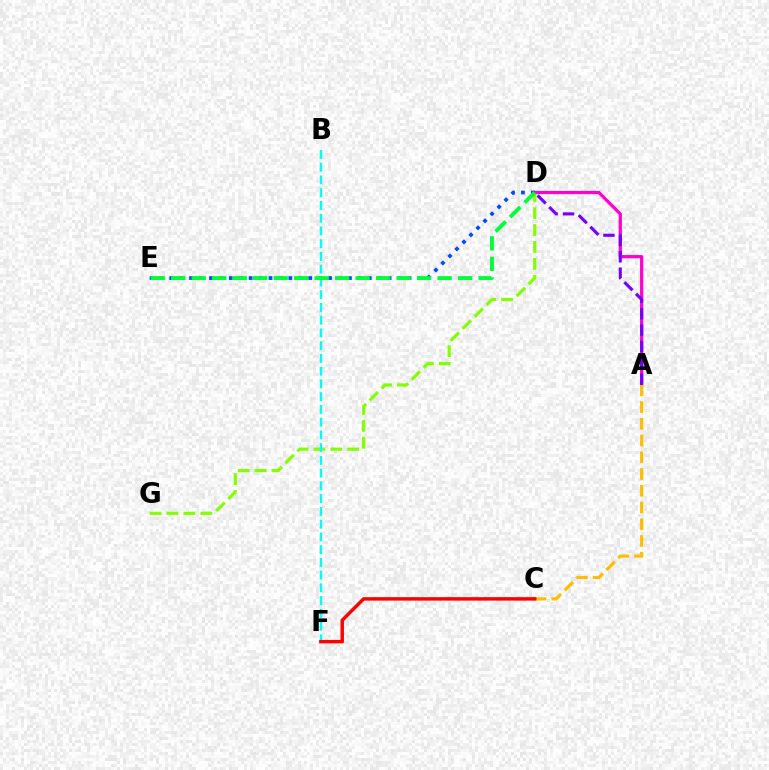{('D', 'G'): [{'color': '#84ff00', 'line_style': 'dashed', 'thickness': 2.3}], ('A', 'D'): [{'color': '#ff00cf', 'line_style': 'solid', 'thickness': 2.32}, {'color': '#7200ff', 'line_style': 'dashed', 'thickness': 2.23}], ('B', 'F'): [{'color': '#00fff6', 'line_style': 'dashed', 'thickness': 1.73}], ('A', 'C'): [{'color': '#ffbd00', 'line_style': 'dashed', 'thickness': 2.27}], ('C', 'F'): [{'color': '#ff0000', 'line_style': 'solid', 'thickness': 2.49}], ('D', 'E'): [{'color': '#004bff', 'line_style': 'dotted', 'thickness': 2.7}, {'color': '#00ff39', 'line_style': 'dashed', 'thickness': 2.78}]}